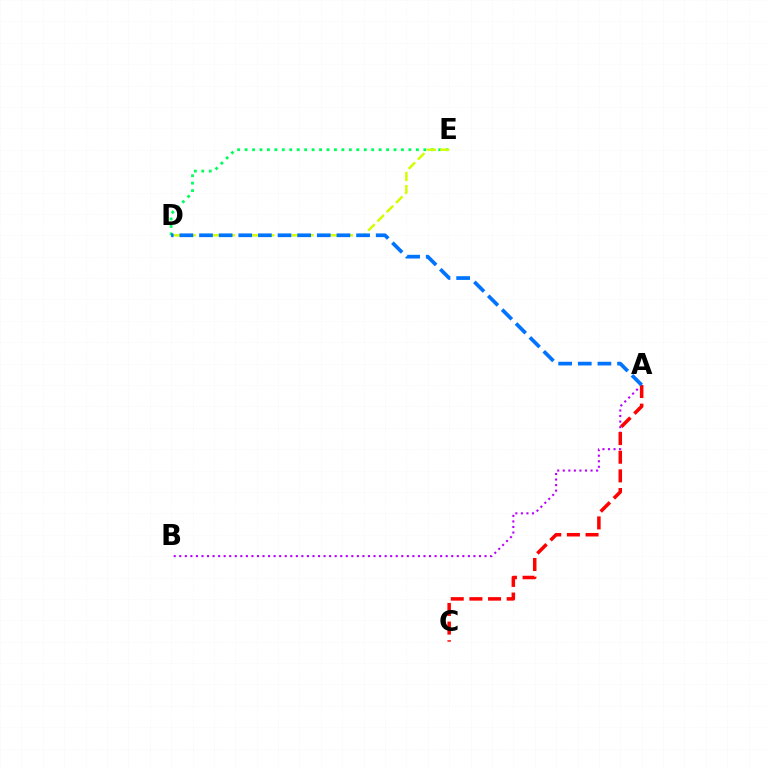{('D', 'E'): [{'color': '#00ff5c', 'line_style': 'dotted', 'thickness': 2.02}, {'color': '#d1ff00', 'line_style': 'dashed', 'thickness': 1.78}], ('A', 'B'): [{'color': '#b900ff', 'line_style': 'dotted', 'thickness': 1.51}], ('A', 'C'): [{'color': '#ff0000', 'line_style': 'dashed', 'thickness': 2.53}], ('A', 'D'): [{'color': '#0074ff', 'line_style': 'dashed', 'thickness': 2.67}]}